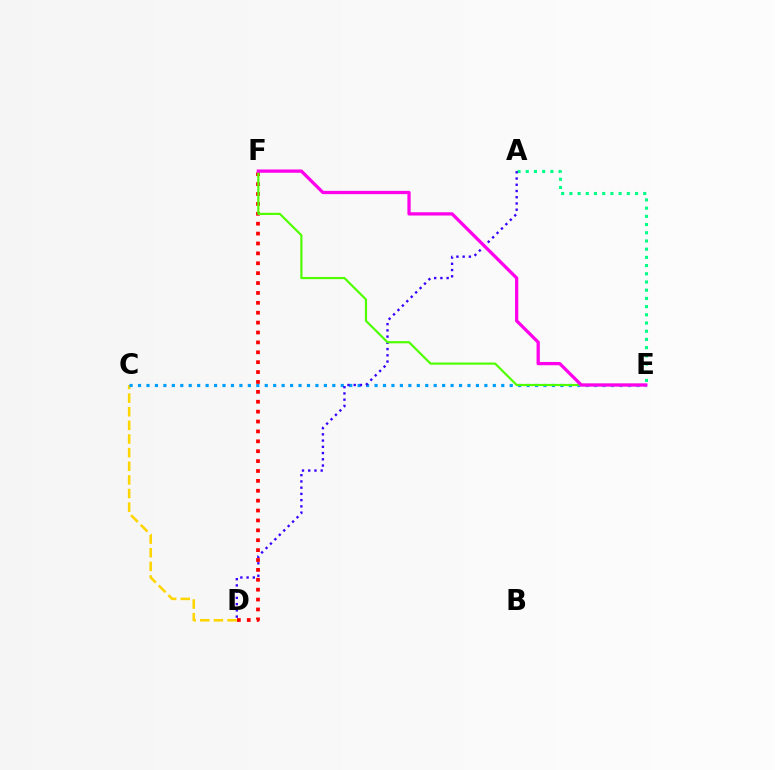{('C', 'D'): [{'color': '#ffd500', 'line_style': 'dashed', 'thickness': 1.85}], ('A', 'E'): [{'color': '#00ff86', 'line_style': 'dotted', 'thickness': 2.23}], ('C', 'E'): [{'color': '#009eff', 'line_style': 'dotted', 'thickness': 2.3}], ('A', 'D'): [{'color': '#3700ff', 'line_style': 'dotted', 'thickness': 1.69}], ('D', 'F'): [{'color': '#ff0000', 'line_style': 'dotted', 'thickness': 2.69}], ('E', 'F'): [{'color': '#4fff00', 'line_style': 'solid', 'thickness': 1.57}, {'color': '#ff00ed', 'line_style': 'solid', 'thickness': 2.36}]}